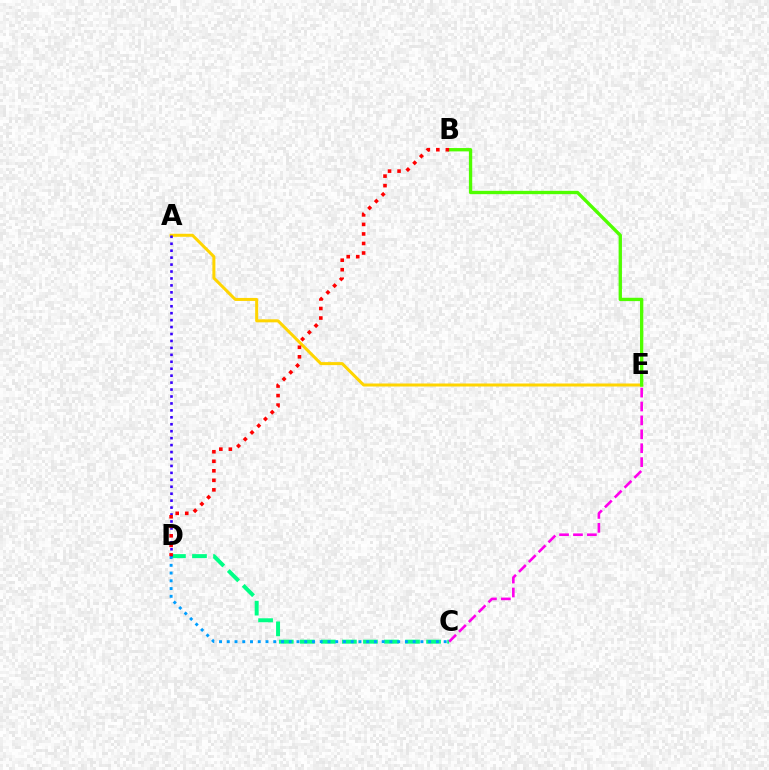{('C', 'D'): [{'color': '#00ff86', 'line_style': 'dashed', 'thickness': 2.86}, {'color': '#009eff', 'line_style': 'dotted', 'thickness': 2.1}], ('A', 'E'): [{'color': '#ffd500', 'line_style': 'solid', 'thickness': 2.17}], ('B', 'E'): [{'color': '#4fff00', 'line_style': 'solid', 'thickness': 2.4}], ('A', 'D'): [{'color': '#3700ff', 'line_style': 'dotted', 'thickness': 1.89}], ('B', 'D'): [{'color': '#ff0000', 'line_style': 'dotted', 'thickness': 2.59}], ('C', 'E'): [{'color': '#ff00ed', 'line_style': 'dashed', 'thickness': 1.89}]}